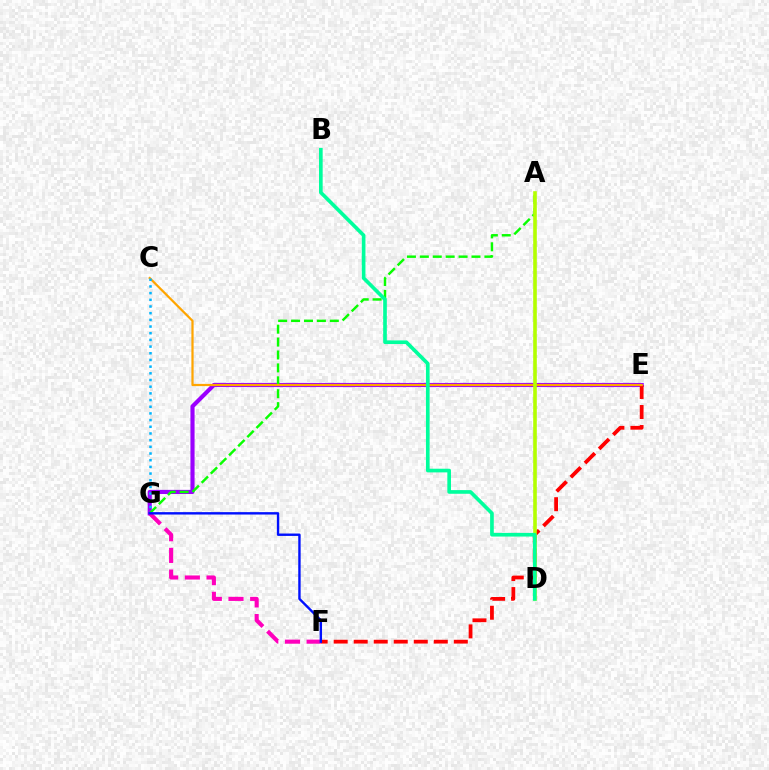{('E', 'G'): [{'color': '#9b00ff', 'line_style': 'solid', 'thickness': 2.98}], ('A', 'G'): [{'color': '#08ff00', 'line_style': 'dashed', 'thickness': 1.75}], ('E', 'F'): [{'color': '#ff0000', 'line_style': 'dashed', 'thickness': 2.72}], ('F', 'G'): [{'color': '#ff00bd', 'line_style': 'dashed', 'thickness': 2.94}, {'color': '#0010ff', 'line_style': 'solid', 'thickness': 1.72}], ('C', 'E'): [{'color': '#ffa500', 'line_style': 'solid', 'thickness': 1.6}], ('A', 'D'): [{'color': '#b3ff00', 'line_style': 'solid', 'thickness': 2.6}], ('B', 'D'): [{'color': '#00ff9d', 'line_style': 'solid', 'thickness': 2.63}], ('C', 'G'): [{'color': '#00b5ff', 'line_style': 'dotted', 'thickness': 1.82}]}